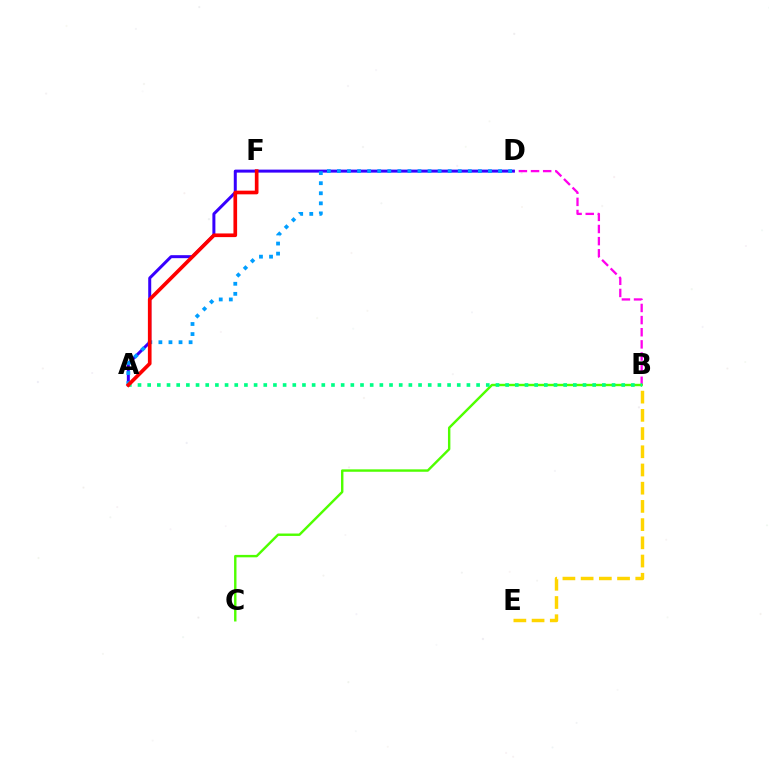{('B', 'D'): [{'color': '#ff00ed', 'line_style': 'dashed', 'thickness': 1.65}], ('A', 'D'): [{'color': '#3700ff', 'line_style': 'solid', 'thickness': 2.16}, {'color': '#009eff', 'line_style': 'dotted', 'thickness': 2.74}], ('B', 'C'): [{'color': '#4fff00', 'line_style': 'solid', 'thickness': 1.74}], ('A', 'B'): [{'color': '#00ff86', 'line_style': 'dotted', 'thickness': 2.63}], ('B', 'E'): [{'color': '#ffd500', 'line_style': 'dashed', 'thickness': 2.47}], ('A', 'F'): [{'color': '#ff0000', 'line_style': 'solid', 'thickness': 2.64}]}